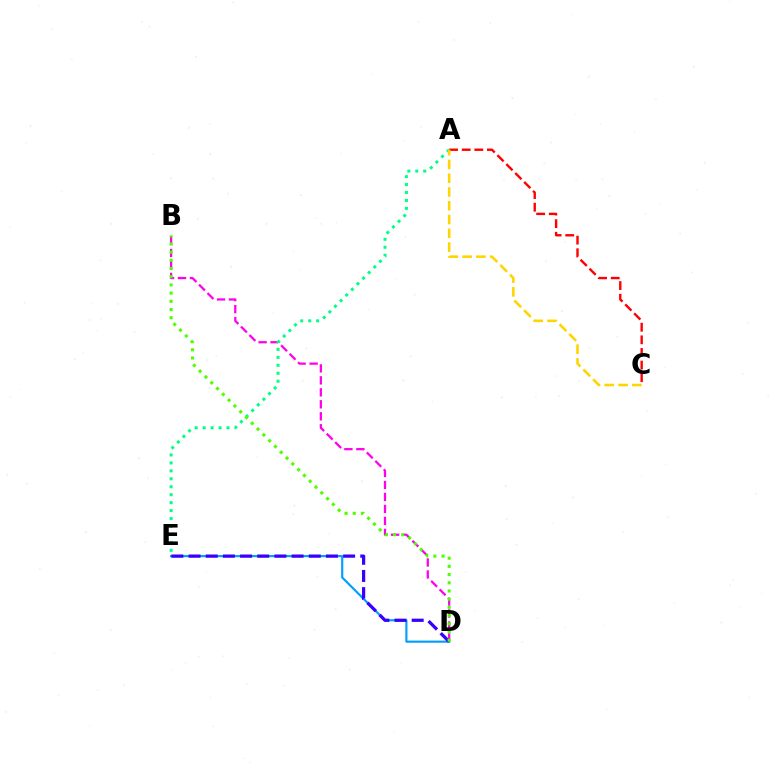{('A', 'C'): [{'color': '#ff0000', 'line_style': 'dashed', 'thickness': 1.71}, {'color': '#ffd500', 'line_style': 'dashed', 'thickness': 1.87}], ('B', 'D'): [{'color': '#ff00ed', 'line_style': 'dashed', 'thickness': 1.63}, {'color': '#4fff00', 'line_style': 'dotted', 'thickness': 2.23}], ('D', 'E'): [{'color': '#009eff', 'line_style': 'solid', 'thickness': 1.54}, {'color': '#3700ff', 'line_style': 'dashed', 'thickness': 2.33}], ('A', 'E'): [{'color': '#00ff86', 'line_style': 'dotted', 'thickness': 2.16}]}